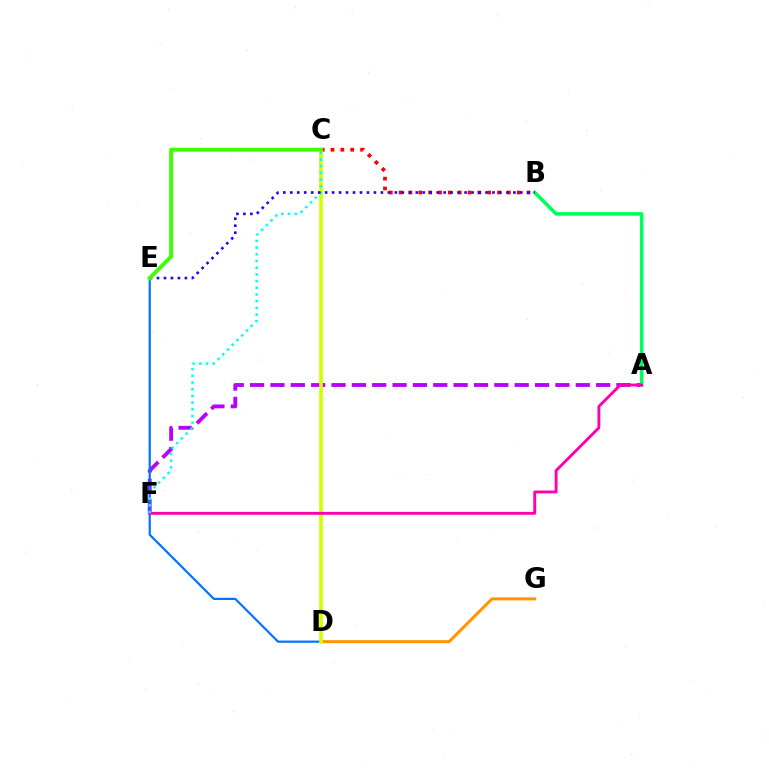{('A', 'F'): [{'color': '#b900ff', 'line_style': 'dashed', 'thickness': 2.77}, {'color': '#ff00ac', 'line_style': 'solid', 'thickness': 2.07}], ('B', 'C'): [{'color': '#ff0000', 'line_style': 'dotted', 'thickness': 2.67}], ('D', 'G'): [{'color': '#ff9400', 'line_style': 'solid', 'thickness': 2.15}], ('A', 'B'): [{'color': '#00ff5c', 'line_style': 'solid', 'thickness': 2.56}], ('D', 'E'): [{'color': '#0074ff', 'line_style': 'solid', 'thickness': 1.59}], ('C', 'D'): [{'color': '#d1ff00', 'line_style': 'solid', 'thickness': 2.64}], ('C', 'F'): [{'color': '#00fff6', 'line_style': 'dotted', 'thickness': 1.82}], ('B', 'E'): [{'color': '#2500ff', 'line_style': 'dotted', 'thickness': 1.89}], ('C', 'E'): [{'color': '#3dff00', 'line_style': 'solid', 'thickness': 2.8}]}